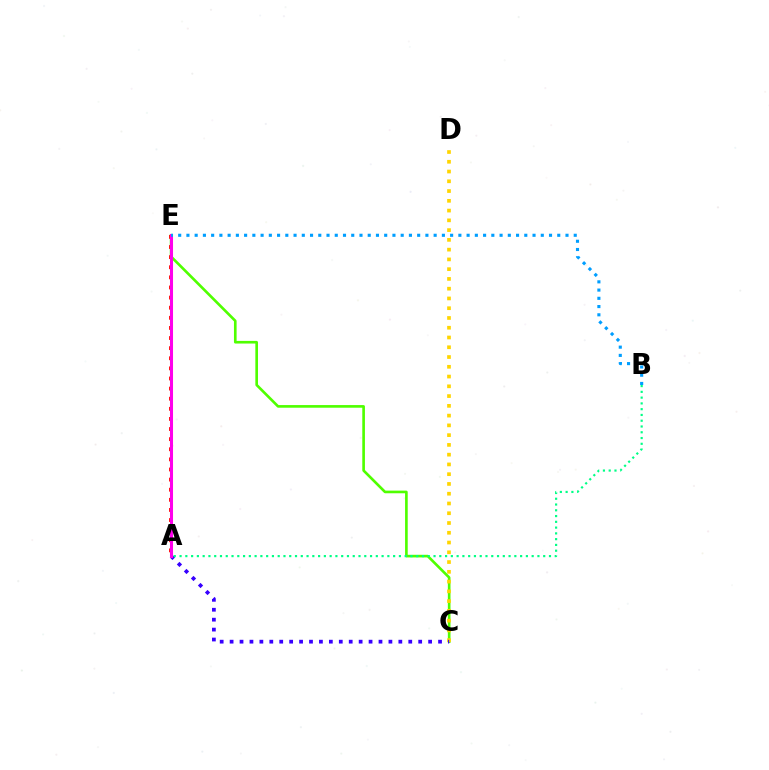{('C', 'E'): [{'color': '#4fff00', 'line_style': 'solid', 'thickness': 1.9}], ('C', 'D'): [{'color': '#ffd500', 'line_style': 'dotted', 'thickness': 2.65}], ('A', 'E'): [{'color': '#ff0000', 'line_style': 'dotted', 'thickness': 2.75}, {'color': '#ff00ed', 'line_style': 'solid', 'thickness': 2.19}], ('A', 'C'): [{'color': '#3700ff', 'line_style': 'dotted', 'thickness': 2.7}], ('A', 'B'): [{'color': '#00ff86', 'line_style': 'dotted', 'thickness': 1.57}], ('B', 'E'): [{'color': '#009eff', 'line_style': 'dotted', 'thickness': 2.24}]}